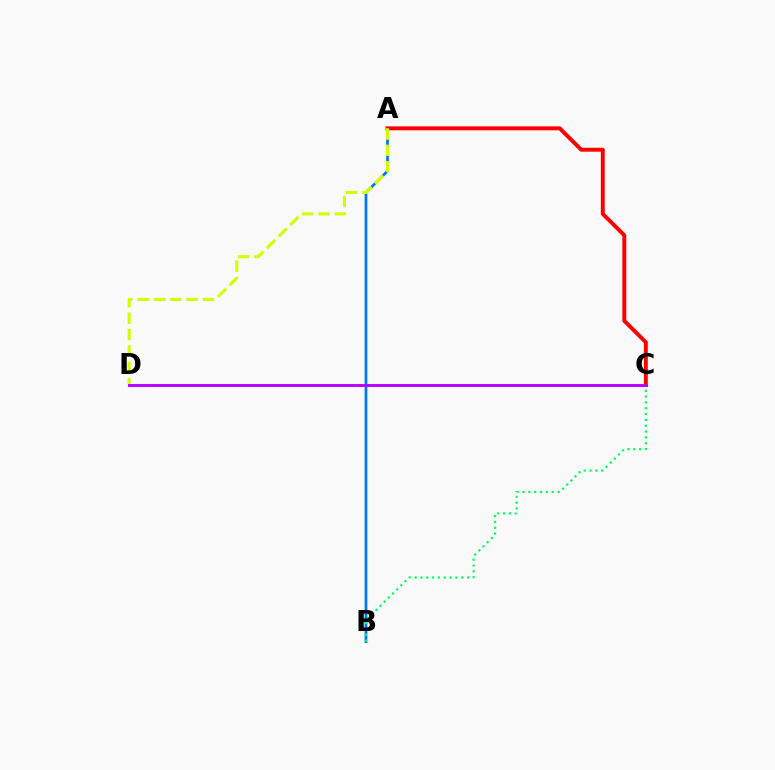{('A', 'B'): [{'color': '#0074ff', 'line_style': 'solid', 'thickness': 1.95}], ('A', 'C'): [{'color': '#ff0000', 'line_style': 'solid', 'thickness': 2.82}], ('A', 'D'): [{'color': '#d1ff00', 'line_style': 'dashed', 'thickness': 2.22}], ('B', 'C'): [{'color': '#00ff5c', 'line_style': 'dotted', 'thickness': 1.59}], ('C', 'D'): [{'color': '#b900ff', 'line_style': 'solid', 'thickness': 2.1}]}